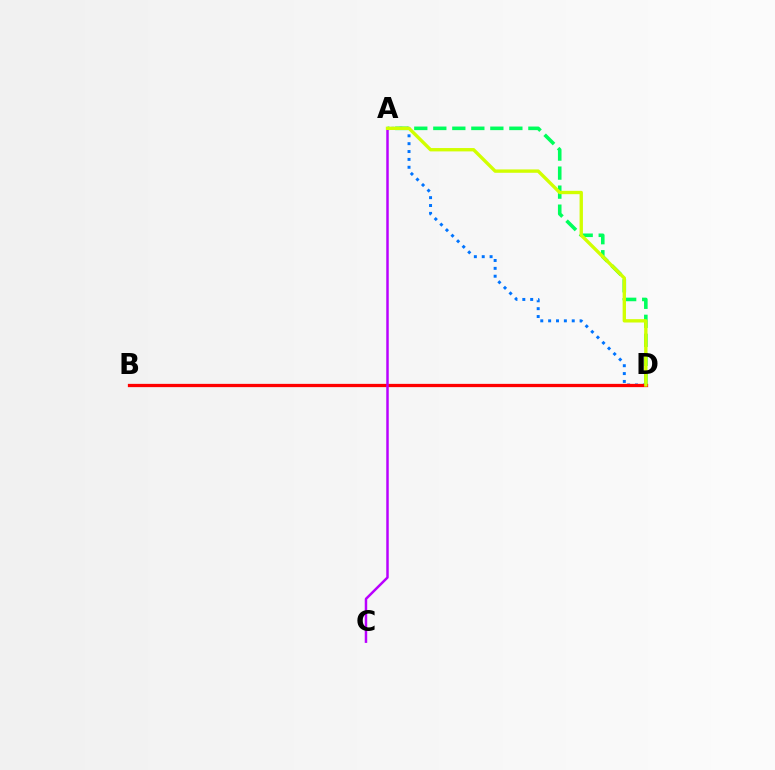{('A', 'D'): [{'color': '#00ff5c', 'line_style': 'dashed', 'thickness': 2.58}, {'color': '#0074ff', 'line_style': 'dotted', 'thickness': 2.14}, {'color': '#d1ff00', 'line_style': 'solid', 'thickness': 2.41}], ('B', 'D'): [{'color': '#ff0000', 'line_style': 'solid', 'thickness': 2.35}], ('A', 'C'): [{'color': '#b900ff', 'line_style': 'solid', 'thickness': 1.78}]}